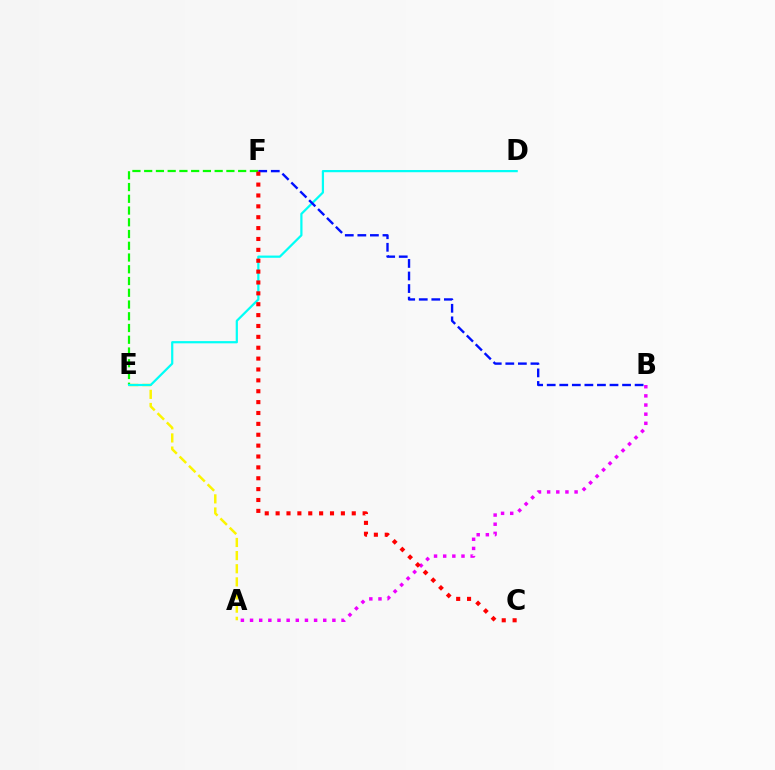{('A', 'E'): [{'color': '#fcf500', 'line_style': 'dashed', 'thickness': 1.79}], ('E', 'F'): [{'color': '#08ff00', 'line_style': 'dashed', 'thickness': 1.6}], ('D', 'E'): [{'color': '#00fff6', 'line_style': 'solid', 'thickness': 1.6}], ('A', 'B'): [{'color': '#ee00ff', 'line_style': 'dotted', 'thickness': 2.49}], ('B', 'F'): [{'color': '#0010ff', 'line_style': 'dashed', 'thickness': 1.71}], ('C', 'F'): [{'color': '#ff0000', 'line_style': 'dotted', 'thickness': 2.95}]}